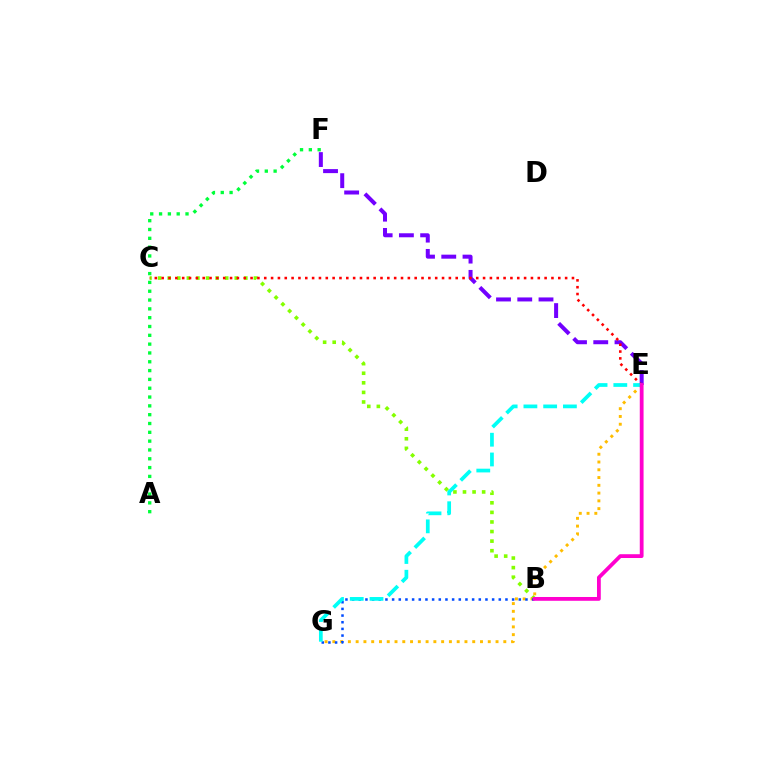{('B', 'C'): [{'color': '#84ff00', 'line_style': 'dotted', 'thickness': 2.6}], ('E', 'F'): [{'color': '#7200ff', 'line_style': 'dashed', 'thickness': 2.89}], ('E', 'G'): [{'color': '#ffbd00', 'line_style': 'dotted', 'thickness': 2.11}, {'color': '#00fff6', 'line_style': 'dashed', 'thickness': 2.68}], ('A', 'F'): [{'color': '#00ff39', 'line_style': 'dotted', 'thickness': 2.4}], ('C', 'E'): [{'color': '#ff0000', 'line_style': 'dotted', 'thickness': 1.86}], ('B', 'G'): [{'color': '#004bff', 'line_style': 'dotted', 'thickness': 1.81}], ('B', 'E'): [{'color': '#ff00cf', 'line_style': 'solid', 'thickness': 2.73}]}